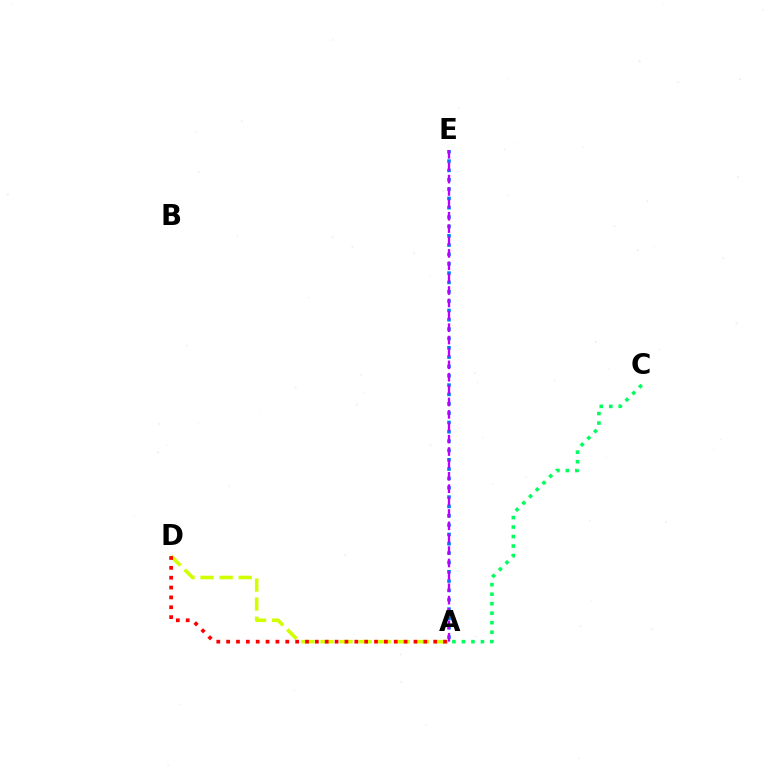{('A', 'E'): [{'color': '#0074ff', 'line_style': 'dotted', 'thickness': 2.54}, {'color': '#b900ff', 'line_style': 'dashed', 'thickness': 1.68}], ('A', 'C'): [{'color': '#00ff5c', 'line_style': 'dotted', 'thickness': 2.58}], ('A', 'D'): [{'color': '#d1ff00', 'line_style': 'dashed', 'thickness': 2.59}, {'color': '#ff0000', 'line_style': 'dotted', 'thickness': 2.68}]}